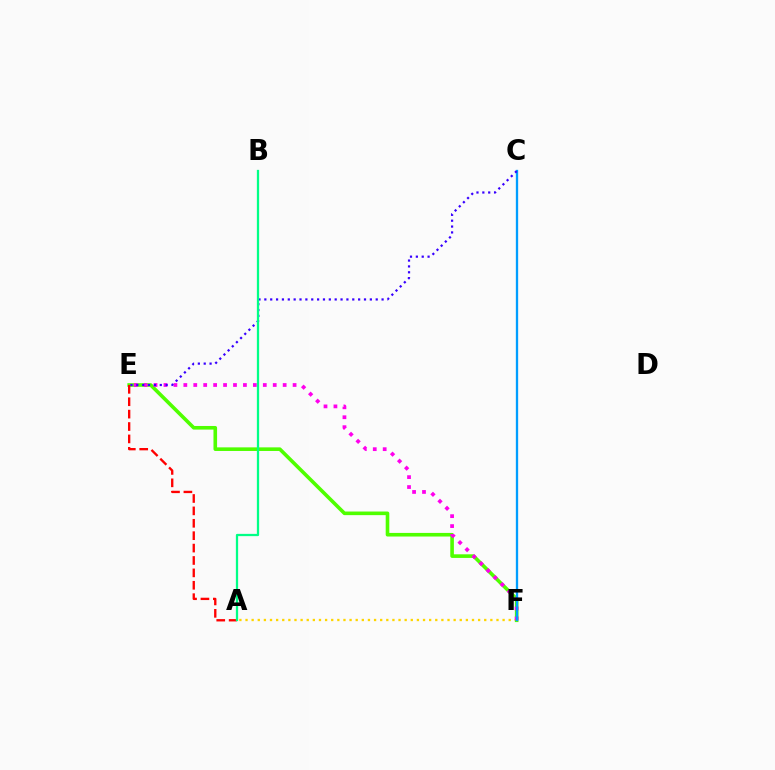{('A', 'F'): [{'color': '#ffd500', 'line_style': 'dotted', 'thickness': 1.66}], ('E', 'F'): [{'color': '#4fff00', 'line_style': 'solid', 'thickness': 2.6}, {'color': '#ff00ed', 'line_style': 'dotted', 'thickness': 2.7}], ('A', 'E'): [{'color': '#ff0000', 'line_style': 'dashed', 'thickness': 1.68}], ('C', 'F'): [{'color': '#009eff', 'line_style': 'solid', 'thickness': 1.66}], ('C', 'E'): [{'color': '#3700ff', 'line_style': 'dotted', 'thickness': 1.59}], ('A', 'B'): [{'color': '#00ff86', 'line_style': 'solid', 'thickness': 1.63}]}